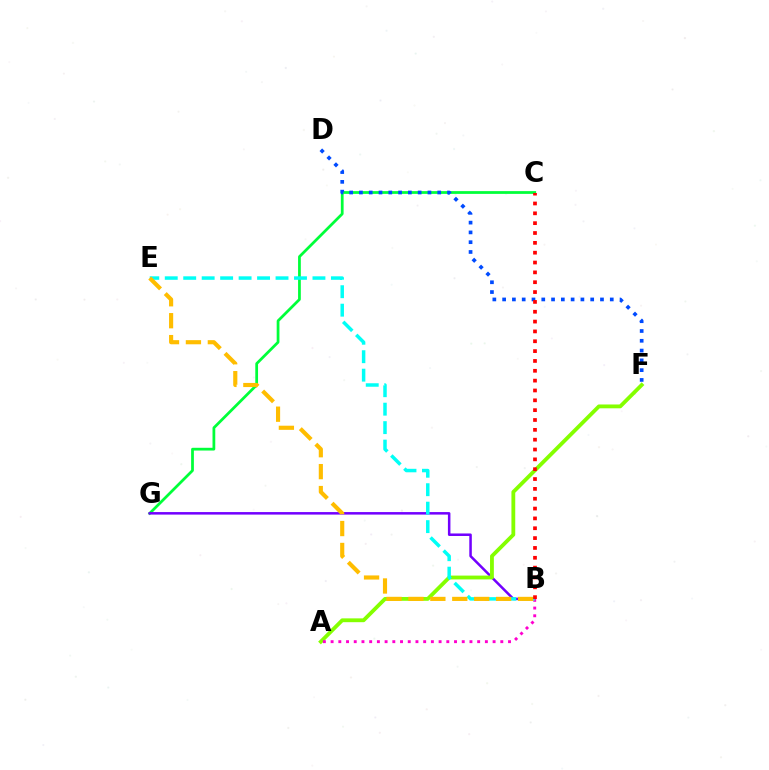{('C', 'G'): [{'color': '#00ff39', 'line_style': 'solid', 'thickness': 1.98}], ('B', 'G'): [{'color': '#7200ff', 'line_style': 'solid', 'thickness': 1.81}], ('A', 'F'): [{'color': '#84ff00', 'line_style': 'solid', 'thickness': 2.75}], ('A', 'B'): [{'color': '#ff00cf', 'line_style': 'dotted', 'thickness': 2.1}], ('B', 'E'): [{'color': '#00fff6', 'line_style': 'dashed', 'thickness': 2.51}, {'color': '#ffbd00', 'line_style': 'dashed', 'thickness': 2.98}], ('D', 'F'): [{'color': '#004bff', 'line_style': 'dotted', 'thickness': 2.66}], ('B', 'C'): [{'color': '#ff0000', 'line_style': 'dotted', 'thickness': 2.67}]}